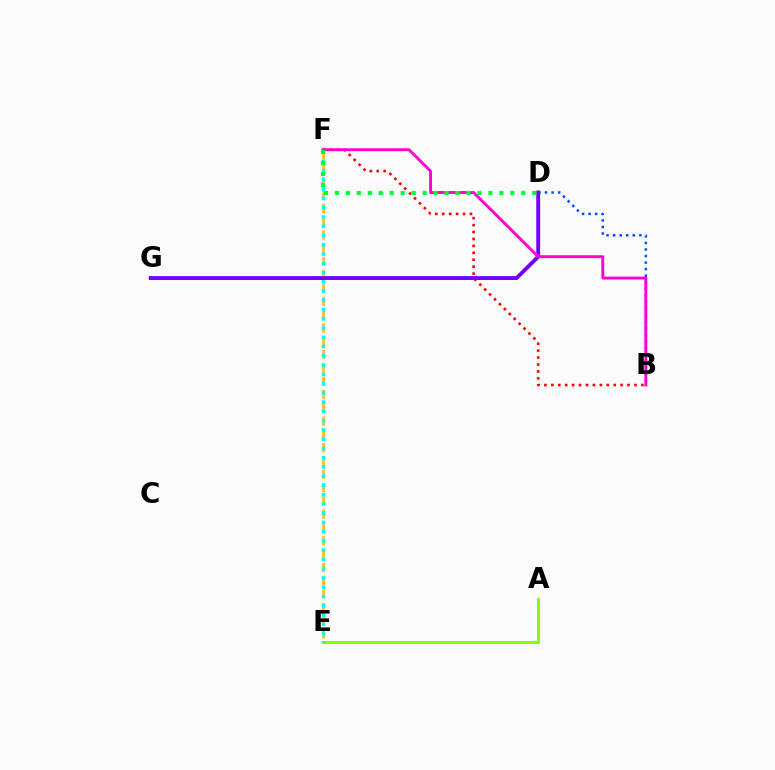{('E', 'F'): [{'color': '#ffbd00', 'line_style': 'dashed', 'thickness': 1.81}, {'color': '#00fff6', 'line_style': 'dotted', 'thickness': 2.51}], ('B', 'F'): [{'color': '#ff0000', 'line_style': 'dotted', 'thickness': 1.88}, {'color': '#ff00cf', 'line_style': 'solid', 'thickness': 2.07}], ('A', 'E'): [{'color': '#84ff00', 'line_style': 'solid', 'thickness': 2.21}], ('B', 'D'): [{'color': '#004bff', 'line_style': 'dotted', 'thickness': 1.78}], ('D', 'G'): [{'color': '#7200ff', 'line_style': 'solid', 'thickness': 2.8}], ('D', 'F'): [{'color': '#00ff39', 'line_style': 'dotted', 'thickness': 2.98}]}